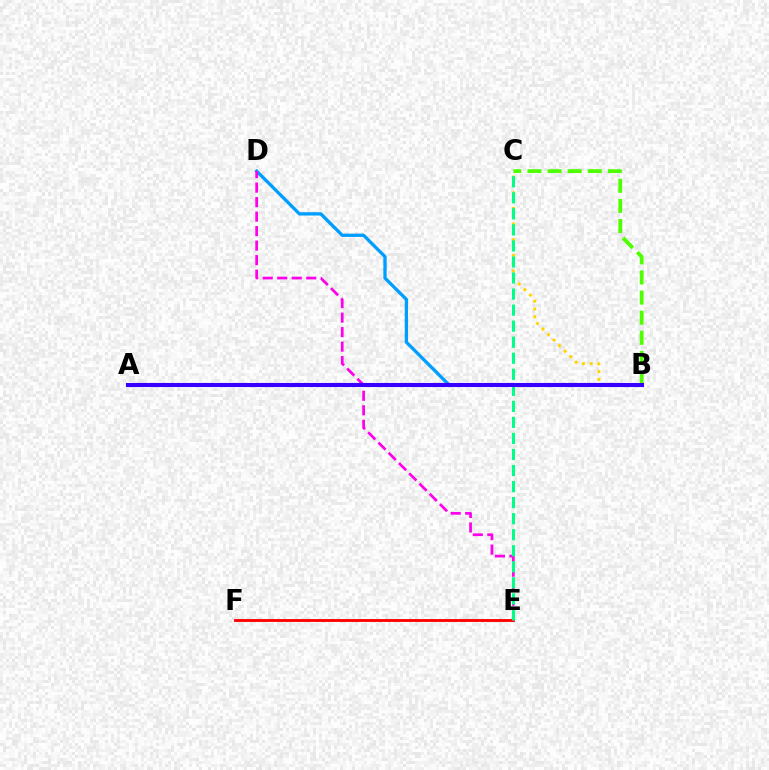{('B', 'D'): [{'color': '#009eff', 'line_style': 'solid', 'thickness': 2.37}], ('B', 'C'): [{'color': '#4fff00', 'line_style': 'dashed', 'thickness': 2.73}, {'color': '#ffd500', 'line_style': 'dotted', 'thickness': 2.12}], ('D', 'E'): [{'color': '#ff00ed', 'line_style': 'dashed', 'thickness': 1.97}], ('E', 'F'): [{'color': '#ff0000', 'line_style': 'solid', 'thickness': 2.06}], ('C', 'E'): [{'color': '#00ff86', 'line_style': 'dashed', 'thickness': 2.18}], ('A', 'B'): [{'color': '#3700ff', 'line_style': 'solid', 'thickness': 2.94}]}